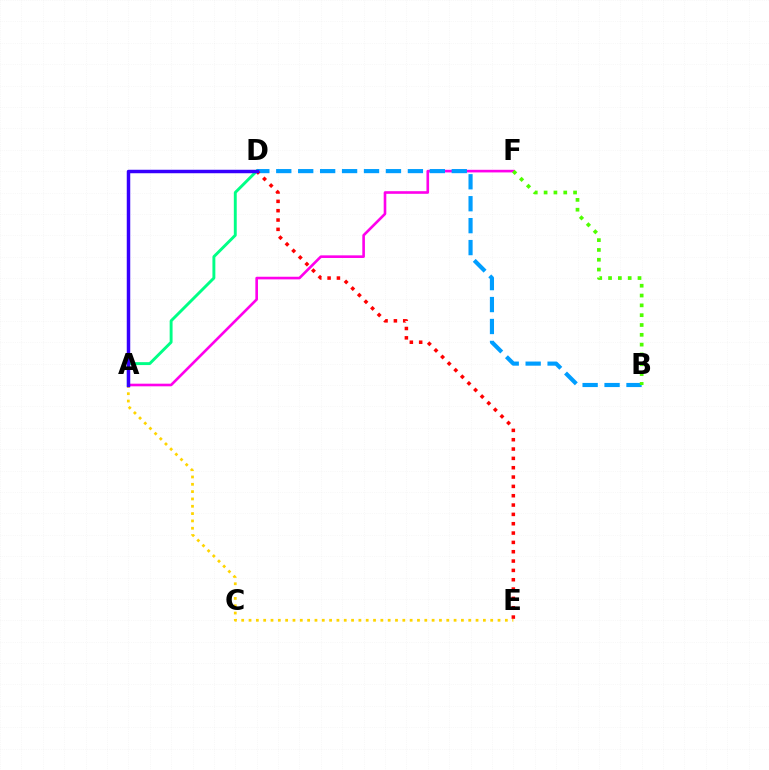{('A', 'F'): [{'color': '#ff00ed', 'line_style': 'solid', 'thickness': 1.89}], ('B', 'D'): [{'color': '#009eff', 'line_style': 'dashed', 'thickness': 2.98}], ('B', 'F'): [{'color': '#4fff00', 'line_style': 'dotted', 'thickness': 2.67}], ('A', 'E'): [{'color': '#ffd500', 'line_style': 'dotted', 'thickness': 1.99}], ('D', 'E'): [{'color': '#ff0000', 'line_style': 'dotted', 'thickness': 2.54}], ('A', 'D'): [{'color': '#00ff86', 'line_style': 'solid', 'thickness': 2.1}, {'color': '#3700ff', 'line_style': 'solid', 'thickness': 2.5}]}